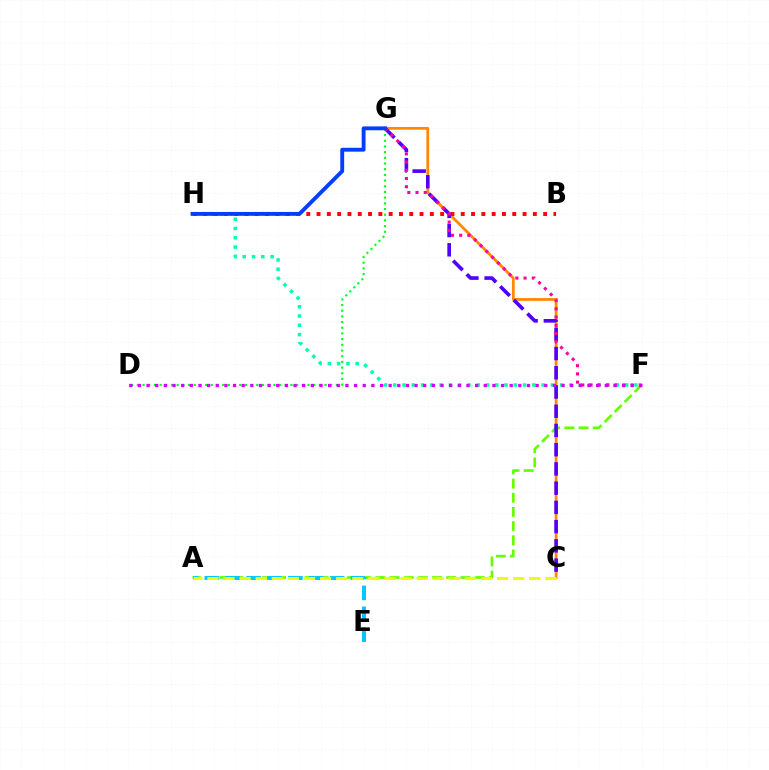{('F', 'H'): [{'color': '#00ffaf', 'line_style': 'dotted', 'thickness': 2.52}], ('C', 'G'): [{'color': '#ff8800', 'line_style': 'solid', 'thickness': 1.99}, {'color': '#4f00ff', 'line_style': 'dashed', 'thickness': 2.61}], ('B', 'H'): [{'color': '#ff0000', 'line_style': 'dotted', 'thickness': 2.8}], ('A', 'F'): [{'color': '#66ff00', 'line_style': 'dashed', 'thickness': 1.93}], ('D', 'G'): [{'color': '#00ff27', 'line_style': 'dotted', 'thickness': 1.54}], ('F', 'G'): [{'color': '#ff00a0', 'line_style': 'dotted', 'thickness': 2.23}], ('A', 'E'): [{'color': '#00c7ff', 'line_style': 'dashed', 'thickness': 2.84}], ('D', 'F'): [{'color': '#d600ff', 'line_style': 'dotted', 'thickness': 2.35}], ('G', 'H'): [{'color': '#003fff', 'line_style': 'solid', 'thickness': 2.79}], ('A', 'C'): [{'color': '#eeff00', 'line_style': 'dashed', 'thickness': 2.19}]}